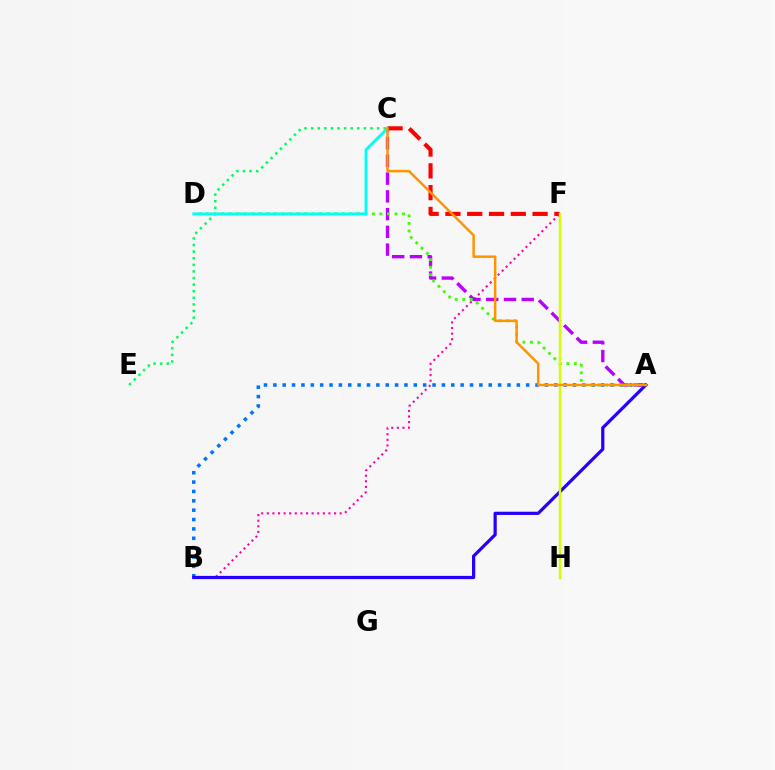{('B', 'F'): [{'color': '#ff00ac', 'line_style': 'dotted', 'thickness': 1.52}], ('A', 'B'): [{'color': '#0074ff', 'line_style': 'dotted', 'thickness': 2.54}, {'color': '#2500ff', 'line_style': 'solid', 'thickness': 2.32}], ('A', 'C'): [{'color': '#b900ff', 'line_style': 'dashed', 'thickness': 2.41}, {'color': '#ff9400', 'line_style': 'solid', 'thickness': 1.79}], ('A', 'D'): [{'color': '#3dff00', 'line_style': 'dotted', 'thickness': 2.05}], ('C', 'E'): [{'color': '#00ff5c', 'line_style': 'dotted', 'thickness': 1.79}], ('C', 'D'): [{'color': '#00fff6', 'line_style': 'solid', 'thickness': 2.05}], ('C', 'F'): [{'color': '#ff0000', 'line_style': 'dashed', 'thickness': 2.96}], ('F', 'H'): [{'color': '#d1ff00', 'line_style': 'solid', 'thickness': 1.77}]}